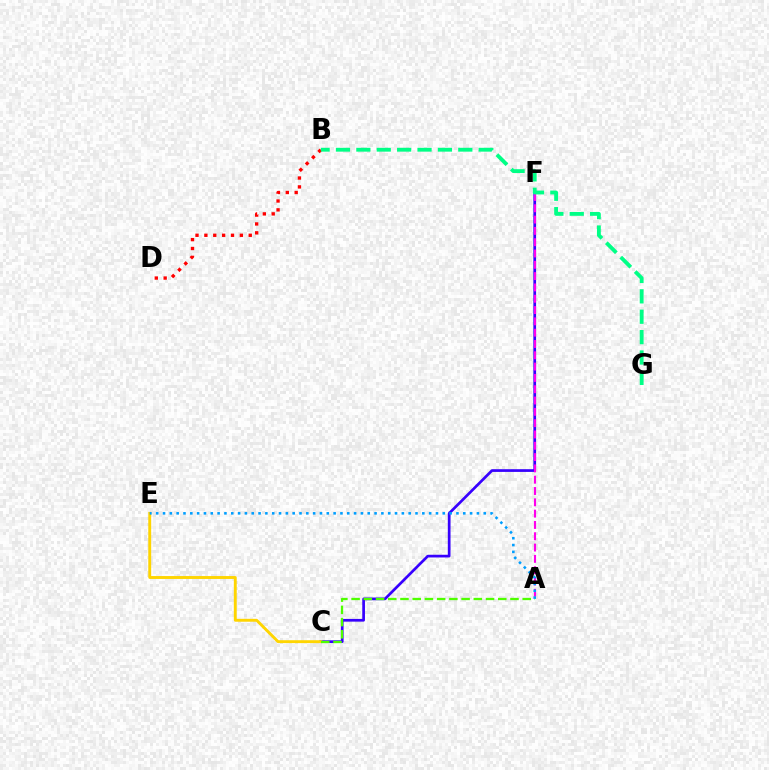{('C', 'F'): [{'color': '#3700ff', 'line_style': 'solid', 'thickness': 1.95}], ('A', 'F'): [{'color': '#ff00ed', 'line_style': 'dashed', 'thickness': 1.54}], ('C', 'E'): [{'color': '#ffd500', 'line_style': 'solid', 'thickness': 2.09}], ('B', 'D'): [{'color': '#ff0000', 'line_style': 'dotted', 'thickness': 2.41}], ('A', 'C'): [{'color': '#4fff00', 'line_style': 'dashed', 'thickness': 1.66}], ('A', 'E'): [{'color': '#009eff', 'line_style': 'dotted', 'thickness': 1.85}], ('B', 'G'): [{'color': '#00ff86', 'line_style': 'dashed', 'thickness': 2.77}]}